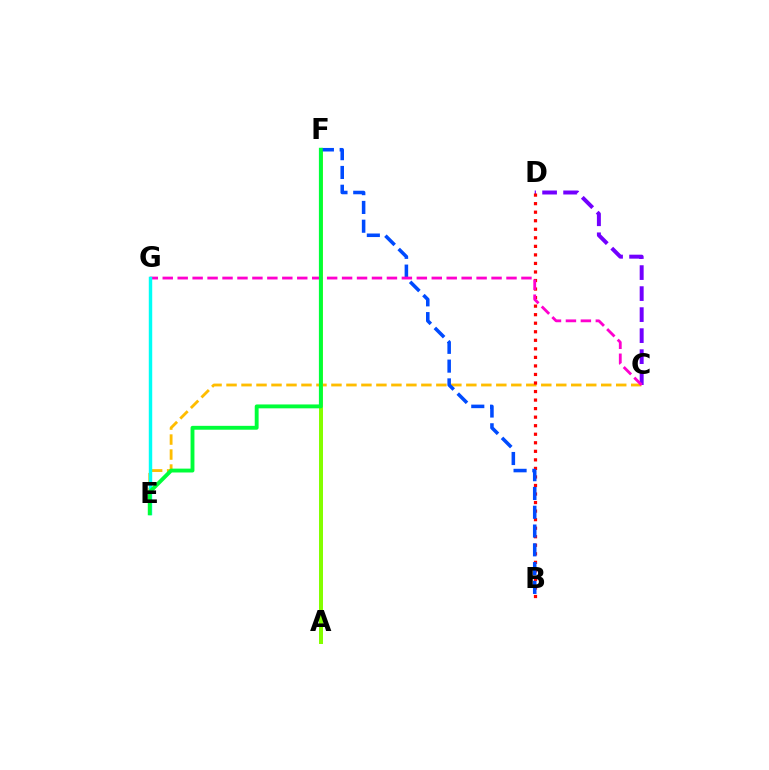{('C', 'E'): [{'color': '#ffbd00', 'line_style': 'dashed', 'thickness': 2.04}], ('A', 'F'): [{'color': '#84ff00', 'line_style': 'solid', 'thickness': 2.88}], ('C', 'D'): [{'color': '#7200ff', 'line_style': 'dashed', 'thickness': 2.85}], ('B', 'D'): [{'color': '#ff0000', 'line_style': 'dotted', 'thickness': 2.32}], ('B', 'F'): [{'color': '#004bff', 'line_style': 'dashed', 'thickness': 2.55}], ('C', 'G'): [{'color': '#ff00cf', 'line_style': 'dashed', 'thickness': 2.03}], ('E', 'G'): [{'color': '#00fff6', 'line_style': 'solid', 'thickness': 2.48}], ('E', 'F'): [{'color': '#00ff39', 'line_style': 'solid', 'thickness': 2.79}]}